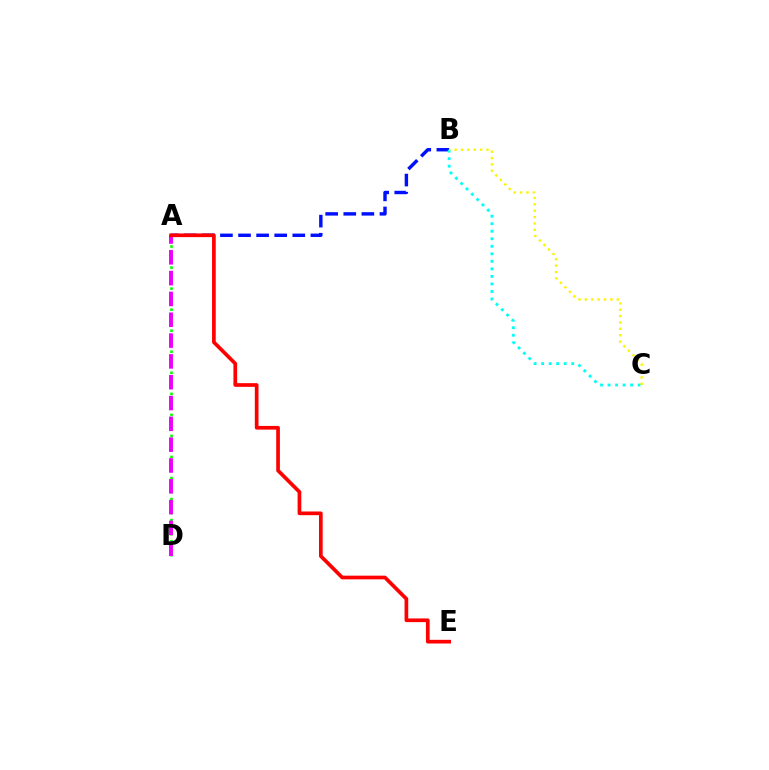{('A', 'D'): [{'color': '#08ff00', 'line_style': 'dotted', 'thickness': 1.91}, {'color': '#ee00ff', 'line_style': 'dashed', 'thickness': 2.83}], ('A', 'B'): [{'color': '#0010ff', 'line_style': 'dashed', 'thickness': 2.46}], ('B', 'C'): [{'color': '#00fff6', 'line_style': 'dotted', 'thickness': 2.04}, {'color': '#fcf500', 'line_style': 'dotted', 'thickness': 1.73}], ('A', 'E'): [{'color': '#ff0000', 'line_style': 'solid', 'thickness': 2.66}]}